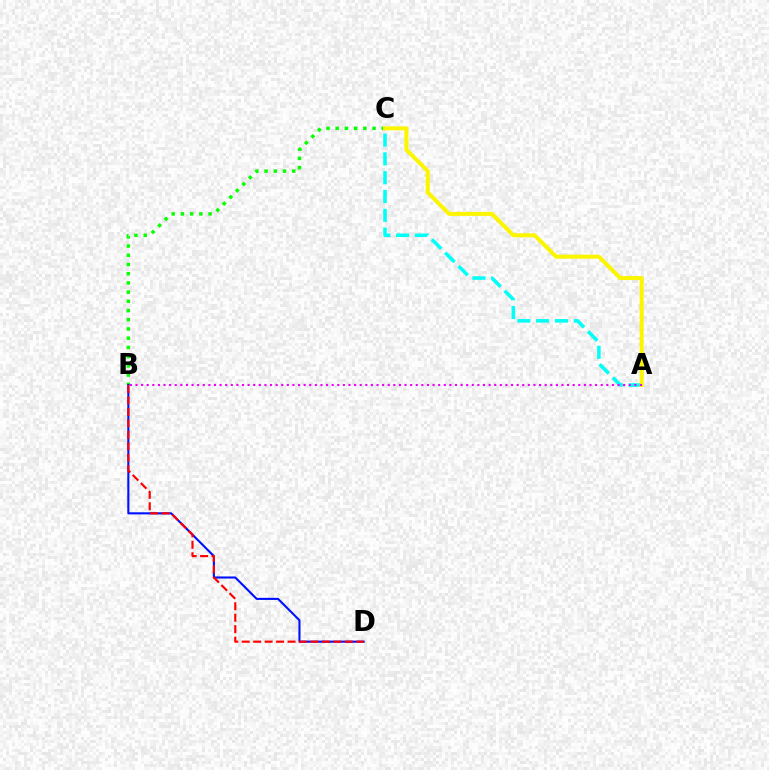{('B', 'C'): [{'color': '#08ff00', 'line_style': 'dotted', 'thickness': 2.5}], ('B', 'D'): [{'color': '#0010ff', 'line_style': 'solid', 'thickness': 1.51}, {'color': '#ff0000', 'line_style': 'dashed', 'thickness': 1.56}], ('A', 'C'): [{'color': '#00fff6', 'line_style': 'dashed', 'thickness': 2.55}, {'color': '#fcf500', 'line_style': 'solid', 'thickness': 2.89}], ('A', 'B'): [{'color': '#ee00ff', 'line_style': 'dotted', 'thickness': 1.52}]}